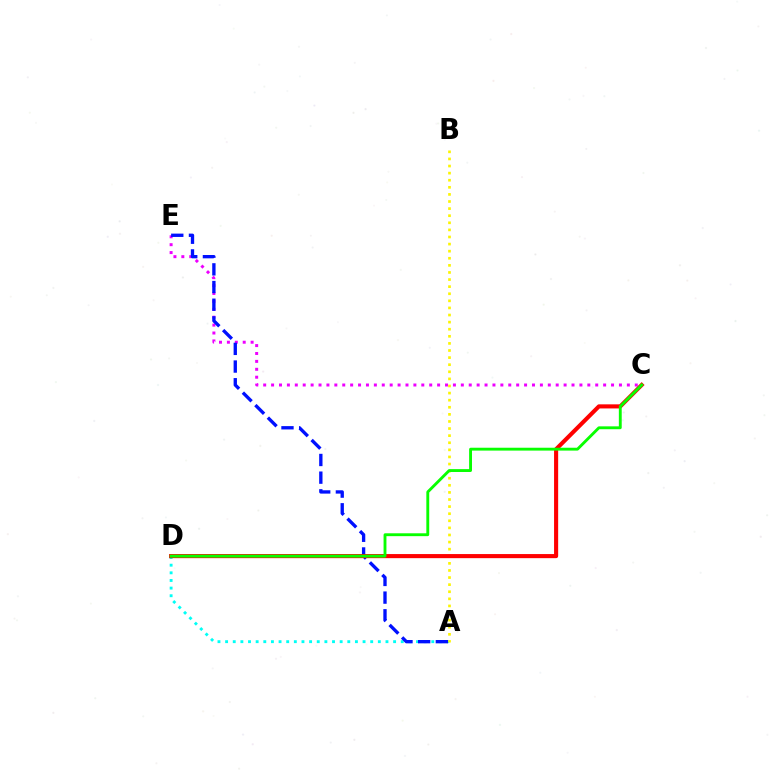{('A', 'D'): [{'color': '#00fff6', 'line_style': 'dotted', 'thickness': 2.07}], ('C', 'E'): [{'color': '#ee00ff', 'line_style': 'dotted', 'thickness': 2.15}], ('A', 'B'): [{'color': '#fcf500', 'line_style': 'dotted', 'thickness': 1.93}], ('A', 'E'): [{'color': '#0010ff', 'line_style': 'dashed', 'thickness': 2.4}], ('C', 'D'): [{'color': '#ff0000', 'line_style': 'solid', 'thickness': 2.95}, {'color': '#08ff00', 'line_style': 'solid', 'thickness': 2.07}]}